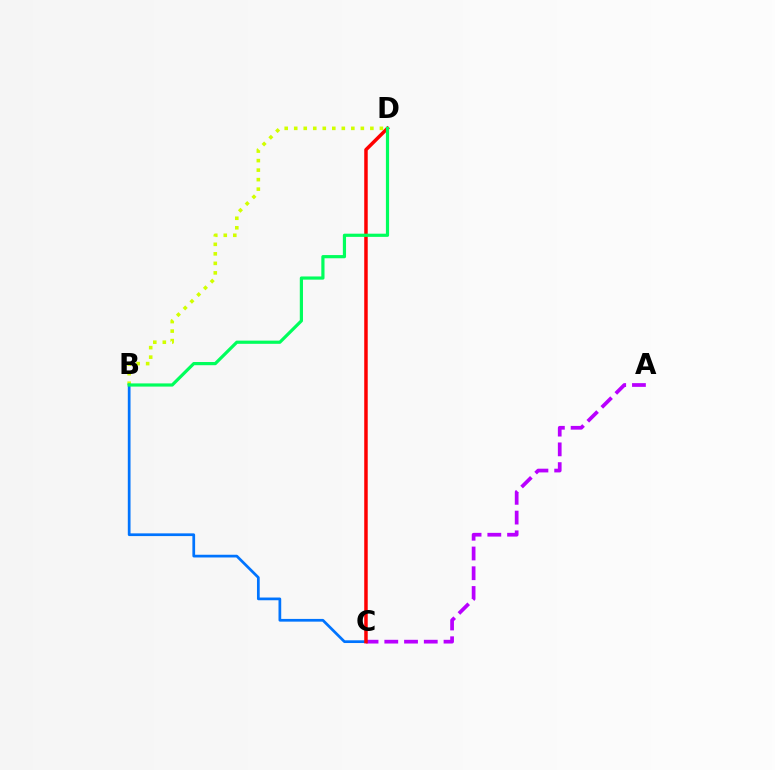{('A', 'C'): [{'color': '#b900ff', 'line_style': 'dashed', 'thickness': 2.68}], ('B', 'D'): [{'color': '#d1ff00', 'line_style': 'dotted', 'thickness': 2.59}, {'color': '#00ff5c', 'line_style': 'solid', 'thickness': 2.3}], ('B', 'C'): [{'color': '#0074ff', 'line_style': 'solid', 'thickness': 1.96}], ('C', 'D'): [{'color': '#ff0000', 'line_style': 'solid', 'thickness': 2.51}]}